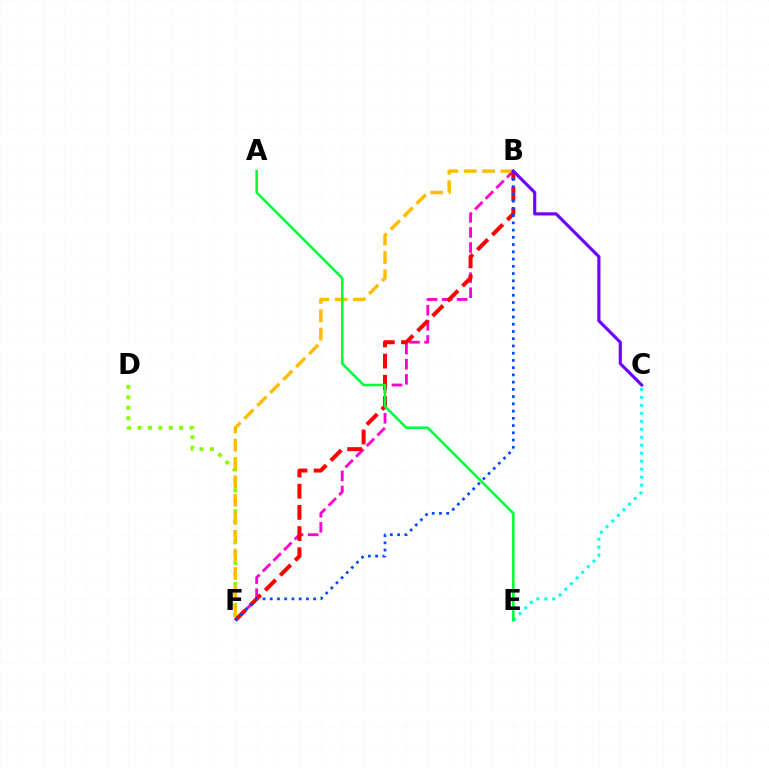{('D', 'F'): [{'color': '#84ff00', 'line_style': 'dotted', 'thickness': 2.83}], ('C', 'E'): [{'color': '#00fff6', 'line_style': 'dotted', 'thickness': 2.17}], ('B', 'F'): [{'color': '#ff00cf', 'line_style': 'dashed', 'thickness': 2.05}, {'color': '#ffbd00', 'line_style': 'dashed', 'thickness': 2.49}, {'color': '#ff0000', 'line_style': 'dashed', 'thickness': 2.88}, {'color': '#004bff', 'line_style': 'dotted', 'thickness': 1.97}], ('B', 'C'): [{'color': '#7200ff', 'line_style': 'solid', 'thickness': 2.27}], ('A', 'E'): [{'color': '#00ff39', 'line_style': 'solid', 'thickness': 1.86}]}